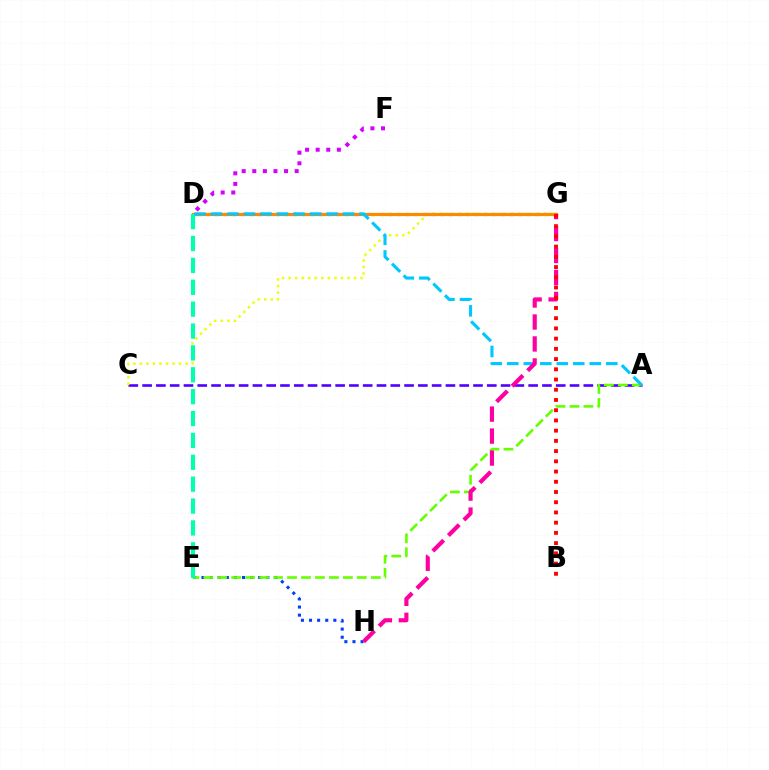{('A', 'C'): [{'color': '#4f00ff', 'line_style': 'dashed', 'thickness': 1.87}], ('E', 'H'): [{'color': '#003fff', 'line_style': 'dotted', 'thickness': 2.2}], ('C', 'G'): [{'color': '#eeff00', 'line_style': 'dotted', 'thickness': 1.78}], ('D', 'G'): [{'color': '#00ff27', 'line_style': 'dotted', 'thickness': 2.35}, {'color': '#ff8800', 'line_style': 'solid', 'thickness': 2.29}], ('D', 'F'): [{'color': '#d600ff', 'line_style': 'dotted', 'thickness': 2.88}], ('A', 'E'): [{'color': '#66ff00', 'line_style': 'dashed', 'thickness': 1.9}], ('D', 'E'): [{'color': '#00ffaf', 'line_style': 'dashed', 'thickness': 2.97}], ('A', 'D'): [{'color': '#00c7ff', 'line_style': 'dashed', 'thickness': 2.24}], ('G', 'H'): [{'color': '#ff00a0', 'line_style': 'dashed', 'thickness': 2.98}], ('B', 'G'): [{'color': '#ff0000', 'line_style': 'dotted', 'thickness': 2.78}]}